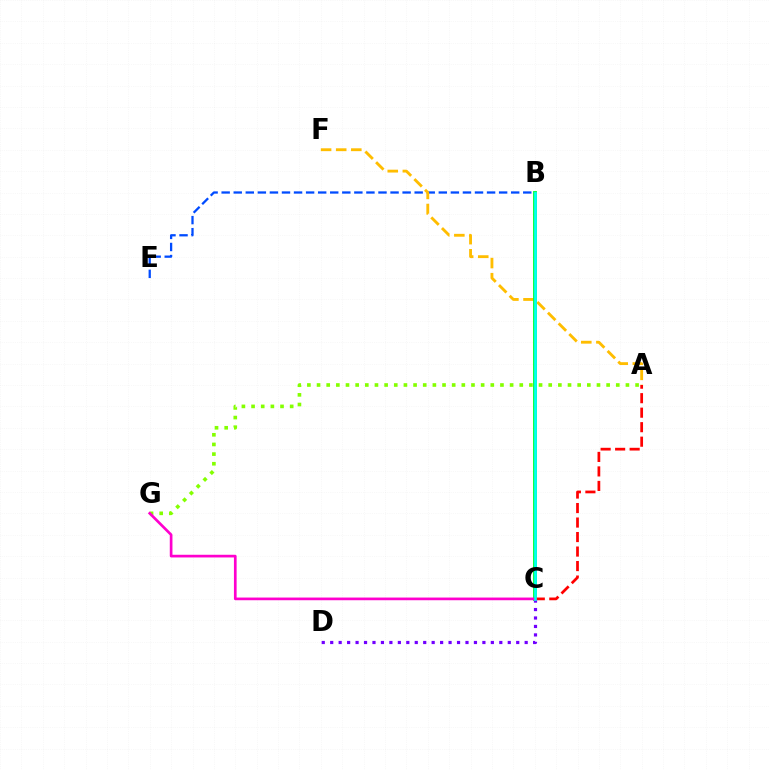{('B', 'E'): [{'color': '#004bff', 'line_style': 'dashed', 'thickness': 1.64}], ('A', 'F'): [{'color': '#ffbd00', 'line_style': 'dashed', 'thickness': 2.05}], ('B', 'C'): [{'color': '#00ff39', 'line_style': 'solid', 'thickness': 2.79}, {'color': '#00fff6', 'line_style': 'solid', 'thickness': 1.92}], ('A', 'C'): [{'color': '#ff0000', 'line_style': 'dashed', 'thickness': 1.97}], ('C', 'D'): [{'color': '#7200ff', 'line_style': 'dotted', 'thickness': 2.3}], ('A', 'G'): [{'color': '#84ff00', 'line_style': 'dotted', 'thickness': 2.62}], ('C', 'G'): [{'color': '#ff00cf', 'line_style': 'solid', 'thickness': 1.93}]}